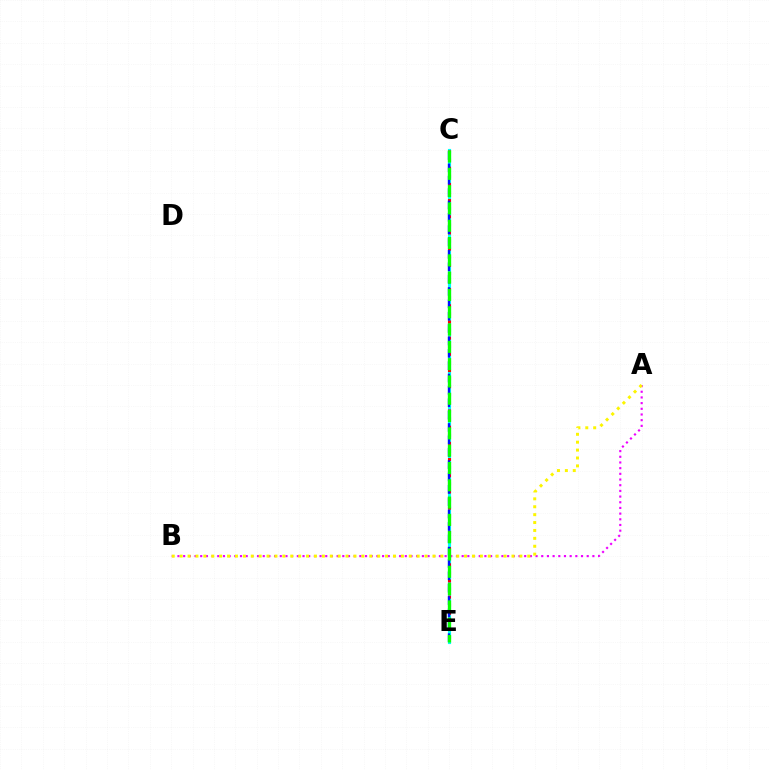{('C', 'E'): [{'color': '#00fff6', 'line_style': 'solid', 'thickness': 2.26}, {'color': '#ff0000', 'line_style': 'dotted', 'thickness': 2.2}, {'color': '#0010ff', 'line_style': 'dashed', 'thickness': 1.68}, {'color': '#08ff00', 'line_style': 'dashed', 'thickness': 2.35}], ('A', 'B'): [{'color': '#ee00ff', 'line_style': 'dotted', 'thickness': 1.54}, {'color': '#fcf500', 'line_style': 'dotted', 'thickness': 2.15}]}